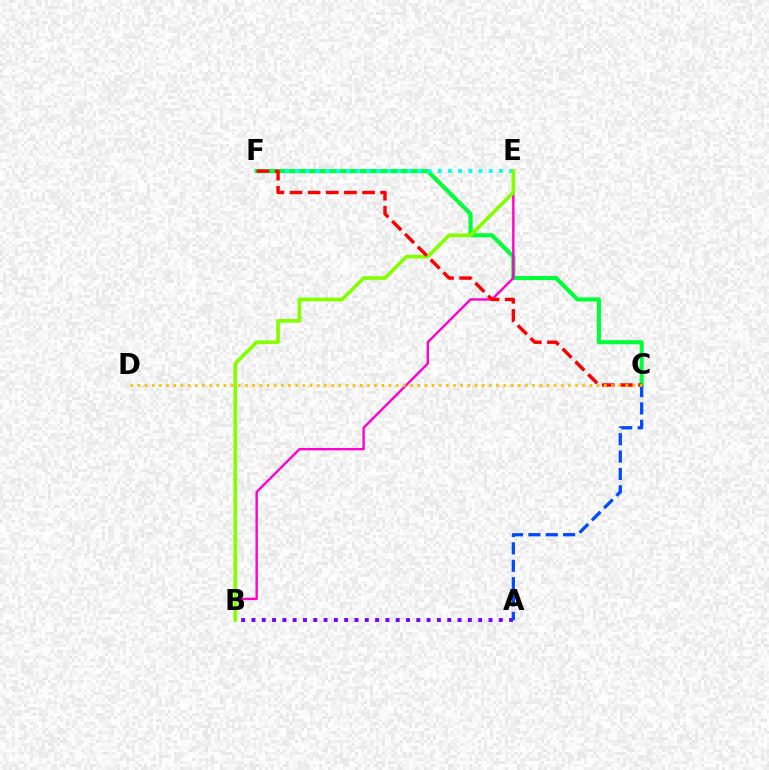{('C', 'F'): [{'color': '#00ff39', 'line_style': 'solid', 'thickness': 2.96}, {'color': '#ff0000', 'line_style': 'dashed', 'thickness': 2.46}], ('A', 'B'): [{'color': '#7200ff', 'line_style': 'dotted', 'thickness': 2.8}], ('E', 'F'): [{'color': '#00fff6', 'line_style': 'dotted', 'thickness': 2.77}], ('B', 'E'): [{'color': '#ff00cf', 'line_style': 'solid', 'thickness': 1.71}, {'color': '#84ff00', 'line_style': 'solid', 'thickness': 2.65}], ('A', 'C'): [{'color': '#004bff', 'line_style': 'dashed', 'thickness': 2.36}], ('C', 'D'): [{'color': '#ffbd00', 'line_style': 'dotted', 'thickness': 1.95}]}